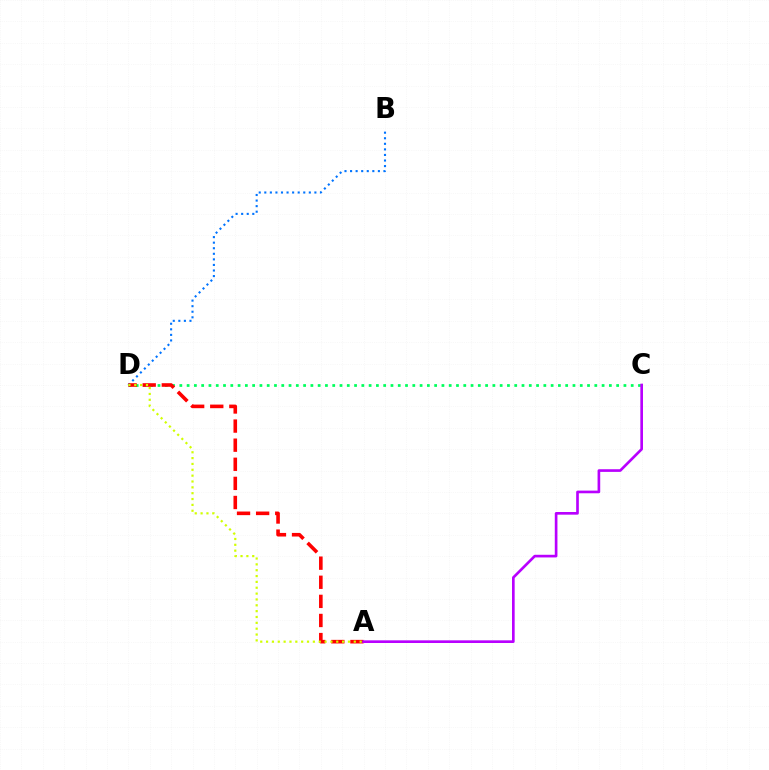{('C', 'D'): [{'color': '#00ff5c', 'line_style': 'dotted', 'thickness': 1.98}], ('B', 'D'): [{'color': '#0074ff', 'line_style': 'dotted', 'thickness': 1.51}], ('A', 'D'): [{'color': '#ff0000', 'line_style': 'dashed', 'thickness': 2.59}, {'color': '#d1ff00', 'line_style': 'dotted', 'thickness': 1.59}], ('A', 'C'): [{'color': '#b900ff', 'line_style': 'solid', 'thickness': 1.92}]}